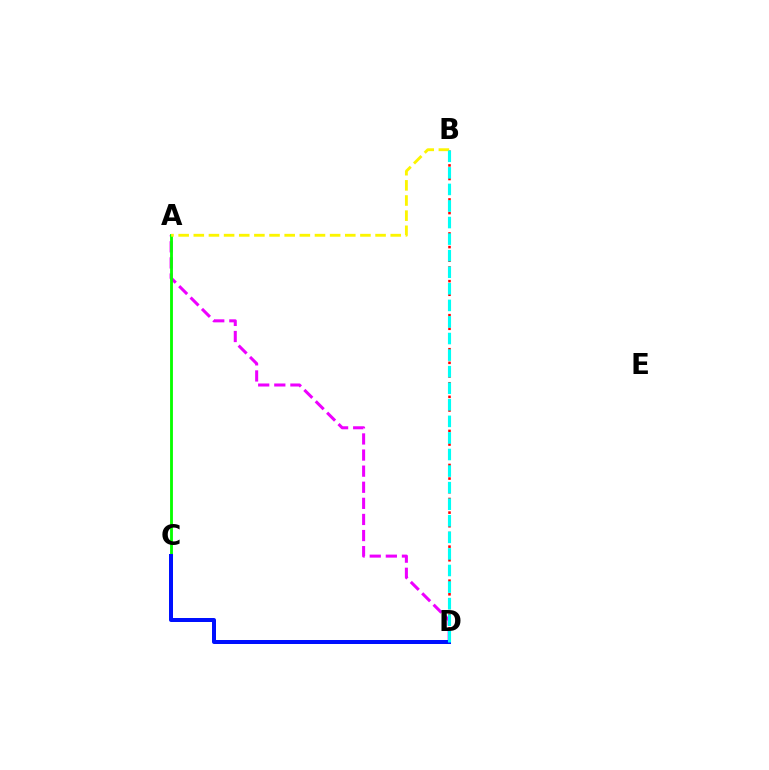{('A', 'D'): [{'color': '#ee00ff', 'line_style': 'dashed', 'thickness': 2.19}], ('B', 'D'): [{'color': '#ff0000', 'line_style': 'dotted', 'thickness': 1.85}, {'color': '#00fff6', 'line_style': 'dashed', 'thickness': 2.25}], ('A', 'C'): [{'color': '#08ff00', 'line_style': 'solid', 'thickness': 2.05}], ('A', 'B'): [{'color': '#fcf500', 'line_style': 'dashed', 'thickness': 2.06}], ('C', 'D'): [{'color': '#0010ff', 'line_style': 'solid', 'thickness': 2.88}]}